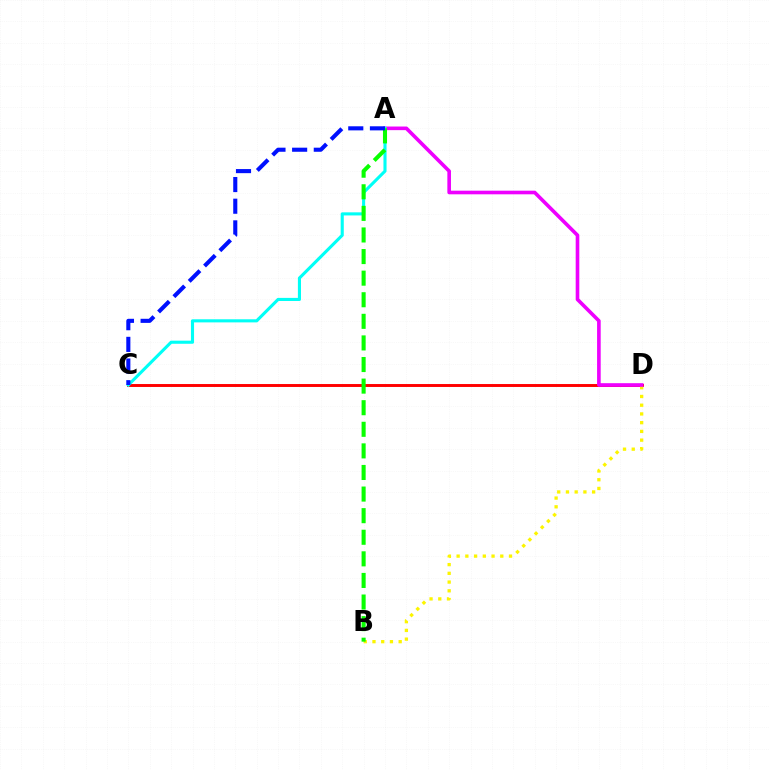{('C', 'D'): [{'color': '#ff0000', 'line_style': 'solid', 'thickness': 2.11}], ('B', 'D'): [{'color': '#fcf500', 'line_style': 'dotted', 'thickness': 2.37}], ('A', 'D'): [{'color': '#ee00ff', 'line_style': 'solid', 'thickness': 2.61}], ('A', 'C'): [{'color': '#00fff6', 'line_style': 'solid', 'thickness': 2.23}, {'color': '#0010ff', 'line_style': 'dashed', 'thickness': 2.94}], ('A', 'B'): [{'color': '#08ff00', 'line_style': 'dashed', 'thickness': 2.93}]}